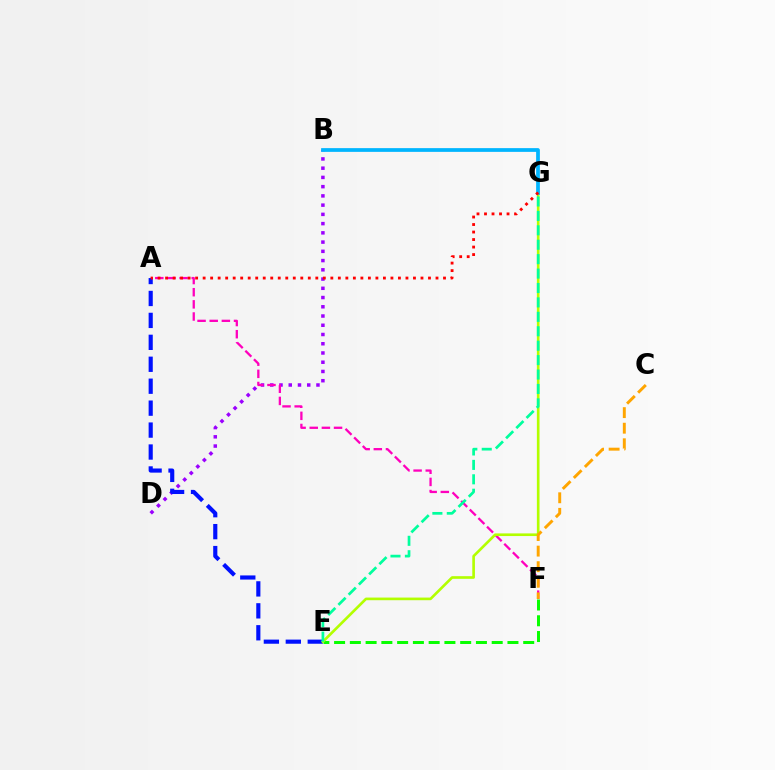{('B', 'D'): [{'color': '#9b00ff', 'line_style': 'dotted', 'thickness': 2.51}], ('A', 'F'): [{'color': '#ff00bd', 'line_style': 'dashed', 'thickness': 1.65}], ('E', 'F'): [{'color': '#08ff00', 'line_style': 'dashed', 'thickness': 2.14}], ('A', 'E'): [{'color': '#0010ff', 'line_style': 'dashed', 'thickness': 2.98}], ('E', 'G'): [{'color': '#b3ff00', 'line_style': 'solid', 'thickness': 1.91}, {'color': '#00ff9d', 'line_style': 'dashed', 'thickness': 1.96}], ('C', 'F'): [{'color': '#ffa500', 'line_style': 'dashed', 'thickness': 2.12}], ('B', 'G'): [{'color': '#00b5ff', 'line_style': 'solid', 'thickness': 2.69}], ('A', 'G'): [{'color': '#ff0000', 'line_style': 'dotted', 'thickness': 2.04}]}